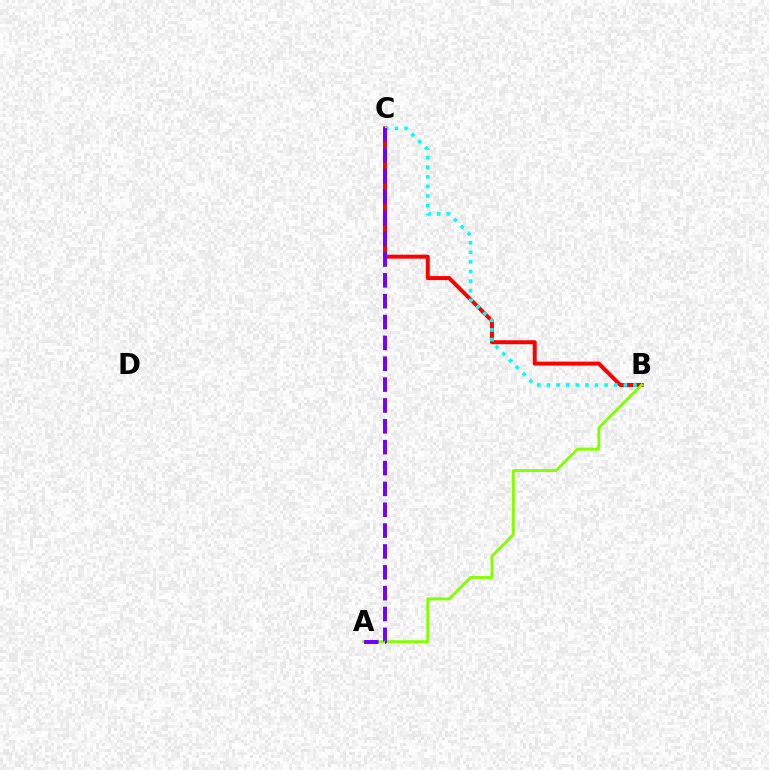{('B', 'C'): [{'color': '#ff0000', 'line_style': 'solid', 'thickness': 2.86}, {'color': '#00fff6', 'line_style': 'dotted', 'thickness': 2.61}], ('A', 'B'): [{'color': '#84ff00', 'line_style': 'solid', 'thickness': 2.07}], ('A', 'C'): [{'color': '#7200ff', 'line_style': 'dashed', 'thickness': 2.83}]}